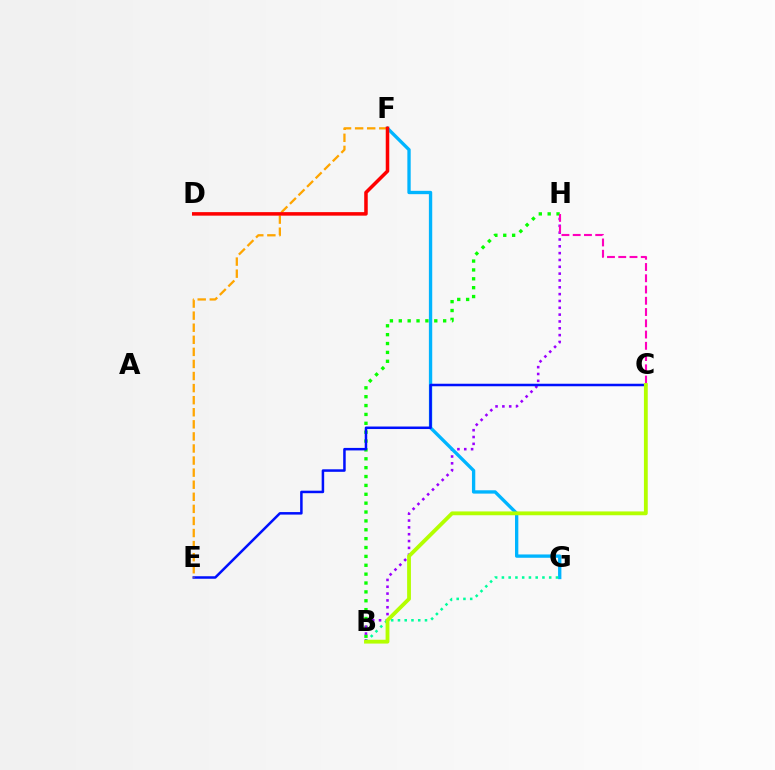{('B', 'H'): [{'color': '#08ff00', 'line_style': 'dotted', 'thickness': 2.41}, {'color': '#9b00ff', 'line_style': 'dotted', 'thickness': 1.86}], ('F', 'G'): [{'color': '#00b5ff', 'line_style': 'solid', 'thickness': 2.4}], ('C', 'H'): [{'color': '#ff00bd', 'line_style': 'dashed', 'thickness': 1.53}], ('B', 'G'): [{'color': '#00ff9d', 'line_style': 'dotted', 'thickness': 1.84}], ('C', 'E'): [{'color': '#0010ff', 'line_style': 'solid', 'thickness': 1.81}], ('E', 'F'): [{'color': '#ffa500', 'line_style': 'dashed', 'thickness': 1.64}], ('D', 'F'): [{'color': '#ff0000', 'line_style': 'solid', 'thickness': 2.54}], ('B', 'C'): [{'color': '#b3ff00', 'line_style': 'solid', 'thickness': 2.75}]}